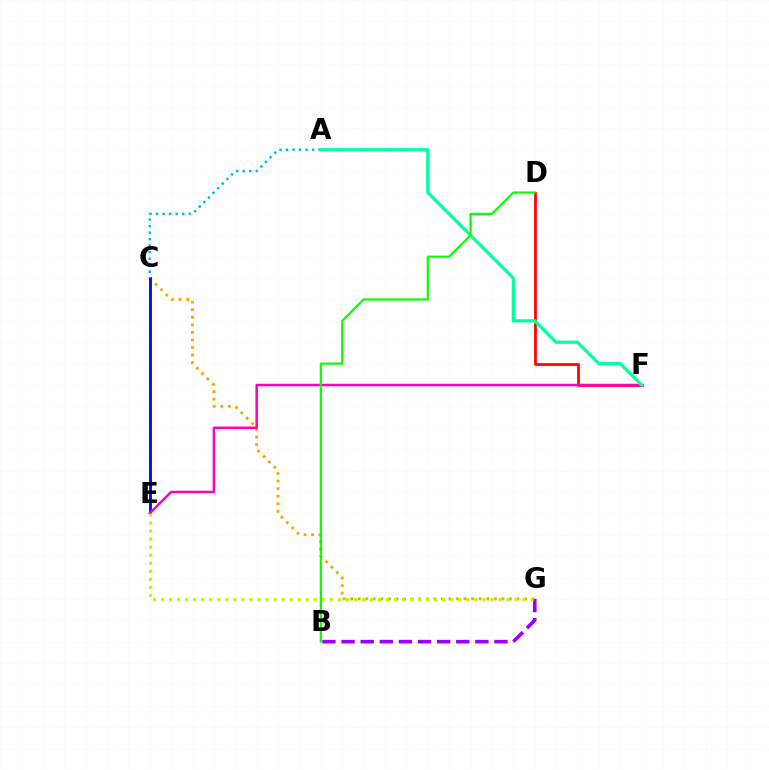{('C', 'G'): [{'color': '#ffa500', 'line_style': 'dotted', 'thickness': 2.05}], ('C', 'E'): [{'color': '#0010ff', 'line_style': 'solid', 'thickness': 2.1}], ('A', 'C'): [{'color': '#00b5ff', 'line_style': 'dotted', 'thickness': 1.77}], ('B', 'G'): [{'color': '#9b00ff', 'line_style': 'dashed', 'thickness': 2.6}], ('D', 'F'): [{'color': '#ff0000', 'line_style': 'solid', 'thickness': 1.97}], ('E', 'F'): [{'color': '#ff00bd', 'line_style': 'solid', 'thickness': 1.8}], ('A', 'F'): [{'color': '#00ff9d', 'line_style': 'solid', 'thickness': 2.29}], ('E', 'G'): [{'color': '#b3ff00', 'line_style': 'dotted', 'thickness': 2.18}], ('B', 'D'): [{'color': '#08ff00', 'line_style': 'solid', 'thickness': 1.58}]}